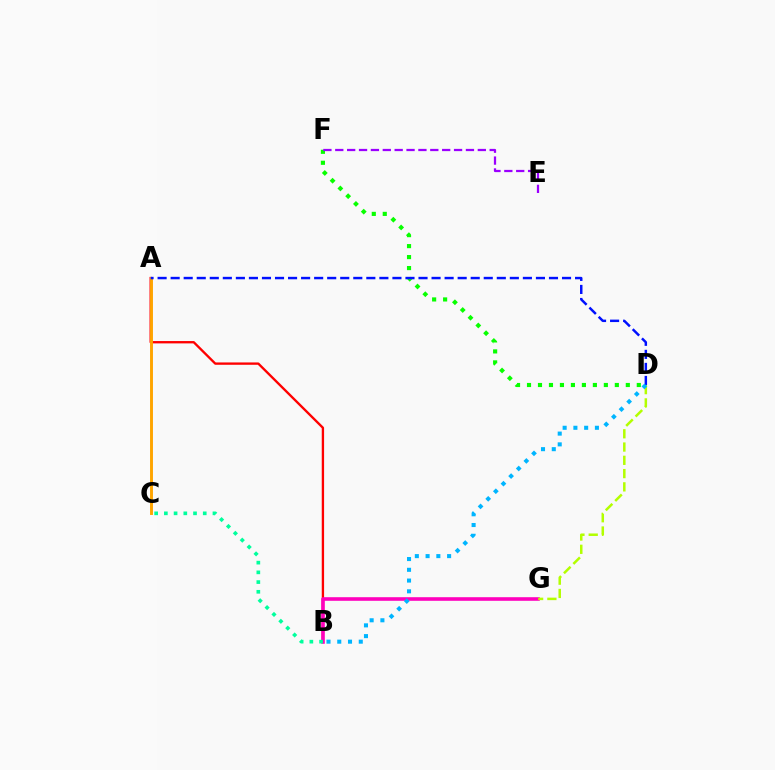{('A', 'B'): [{'color': '#ff0000', 'line_style': 'solid', 'thickness': 1.68}], ('D', 'F'): [{'color': '#08ff00', 'line_style': 'dotted', 'thickness': 2.98}], ('A', 'C'): [{'color': '#ffa500', 'line_style': 'solid', 'thickness': 2.1}], ('A', 'D'): [{'color': '#0010ff', 'line_style': 'dashed', 'thickness': 1.77}], ('B', 'G'): [{'color': '#ff00bd', 'line_style': 'solid', 'thickness': 2.59}], ('D', 'G'): [{'color': '#b3ff00', 'line_style': 'dashed', 'thickness': 1.8}], ('E', 'F'): [{'color': '#9b00ff', 'line_style': 'dashed', 'thickness': 1.61}], ('B', 'C'): [{'color': '#00ff9d', 'line_style': 'dotted', 'thickness': 2.64}], ('B', 'D'): [{'color': '#00b5ff', 'line_style': 'dotted', 'thickness': 2.92}]}